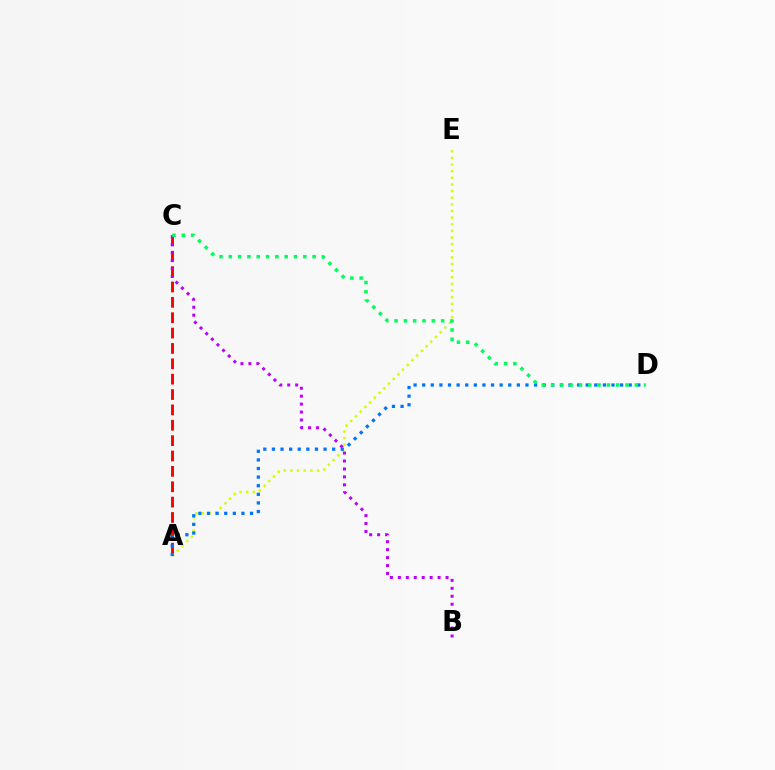{('A', 'C'): [{'color': '#ff0000', 'line_style': 'dashed', 'thickness': 2.09}], ('A', 'E'): [{'color': '#d1ff00', 'line_style': 'dotted', 'thickness': 1.8}], ('B', 'C'): [{'color': '#b900ff', 'line_style': 'dotted', 'thickness': 2.16}], ('A', 'D'): [{'color': '#0074ff', 'line_style': 'dotted', 'thickness': 2.34}], ('C', 'D'): [{'color': '#00ff5c', 'line_style': 'dotted', 'thickness': 2.53}]}